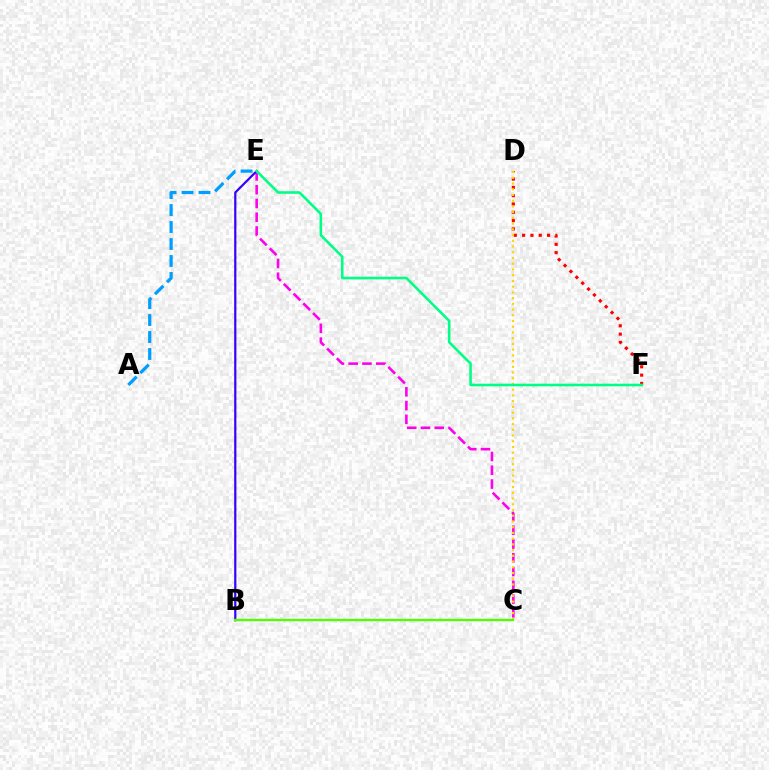{('C', 'E'): [{'color': '#ff00ed', 'line_style': 'dashed', 'thickness': 1.87}], ('D', 'F'): [{'color': '#ff0000', 'line_style': 'dotted', 'thickness': 2.26}], ('C', 'D'): [{'color': '#ffd500', 'line_style': 'dotted', 'thickness': 1.56}], ('B', 'E'): [{'color': '#3700ff', 'line_style': 'solid', 'thickness': 1.59}], ('E', 'F'): [{'color': '#00ff86', 'line_style': 'solid', 'thickness': 1.87}], ('A', 'E'): [{'color': '#009eff', 'line_style': 'dashed', 'thickness': 2.31}], ('B', 'C'): [{'color': '#4fff00', 'line_style': 'solid', 'thickness': 1.7}]}